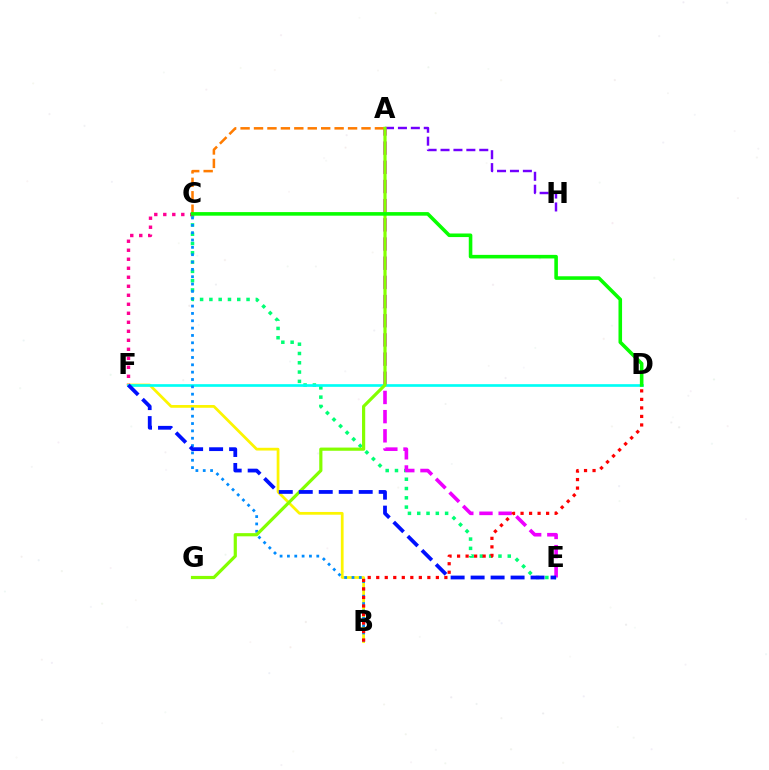{('A', 'H'): [{'color': '#7200ff', 'line_style': 'dashed', 'thickness': 1.75}], ('C', 'E'): [{'color': '#00ff74', 'line_style': 'dotted', 'thickness': 2.52}], ('C', 'F'): [{'color': '#ff0094', 'line_style': 'dotted', 'thickness': 2.45}], ('B', 'F'): [{'color': '#fcf500', 'line_style': 'solid', 'thickness': 1.98}], ('A', 'E'): [{'color': '#ee00ff', 'line_style': 'dashed', 'thickness': 2.61}], ('D', 'F'): [{'color': '#00fff6', 'line_style': 'solid', 'thickness': 1.93}], ('B', 'C'): [{'color': '#008cff', 'line_style': 'dotted', 'thickness': 1.99}], ('B', 'D'): [{'color': '#ff0000', 'line_style': 'dotted', 'thickness': 2.31}], ('A', 'C'): [{'color': '#ff7c00', 'line_style': 'dashed', 'thickness': 1.83}], ('A', 'G'): [{'color': '#84ff00', 'line_style': 'solid', 'thickness': 2.29}], ('E', 'F'): [{'color': '#0010ff', 'line_style': 'dashed', 'thickness': 2.71}], ('C', 'D'): [{'color': '#08ff00', 'line_style': 'solid', 'thickness': 2.57}]}